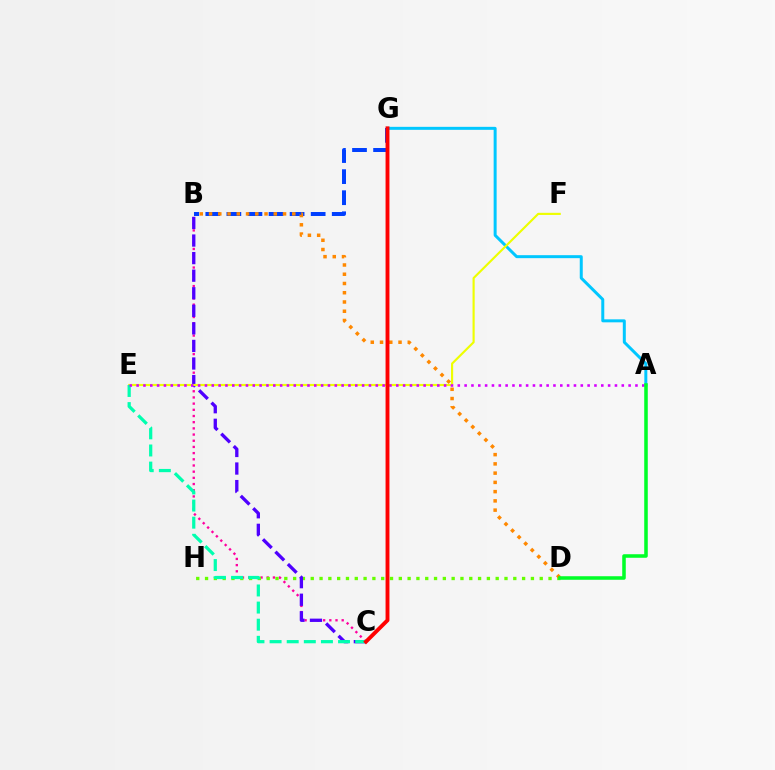{('B', 'G'): [{'color': '#003fff', 'line_style': 'dashed', 'thickness': 2.86}], ('B', 'C'): [{'color': '#ff00a0', 'line_style': 'dotted', 'thickness': 1.68}, {'color': '#4f00ff', 'line_style': 'dashed', 'thickness': 2.39}], ('D', 'H'): [{'color': '#66ff00', 'line_style': 'dotted', 'thickness': 2.39}], ('A', 'G'): [{'color': '#00c7ff', 'line_style': 'solid', 'thickness': 2.15}], ('B', 'D'): [{'color': '#ff8800', 'line_style': 'dotted', 'thickness': 2.51}], ('E', 'F'): [{'color': '#eeff00', 'line_style': 'solid', 'thickness': 1.54}], ('C', 'E'): [{'color': '#00ffaf', 'line_style': 'dashed', 'thickness': 2.32}], ('A', 'E'): [{'color': '#d600ff', 'line_style': 'dotted', 'thickness': 1.86}], ('C', 'G'): [{'color': '#ff0000', 'line_style': 'solid', 'thickness': 2.79}], ('A', 'D'): [{'color': '#00ff27', 'line_style': 'solid', 'thickness': 2.55}]}